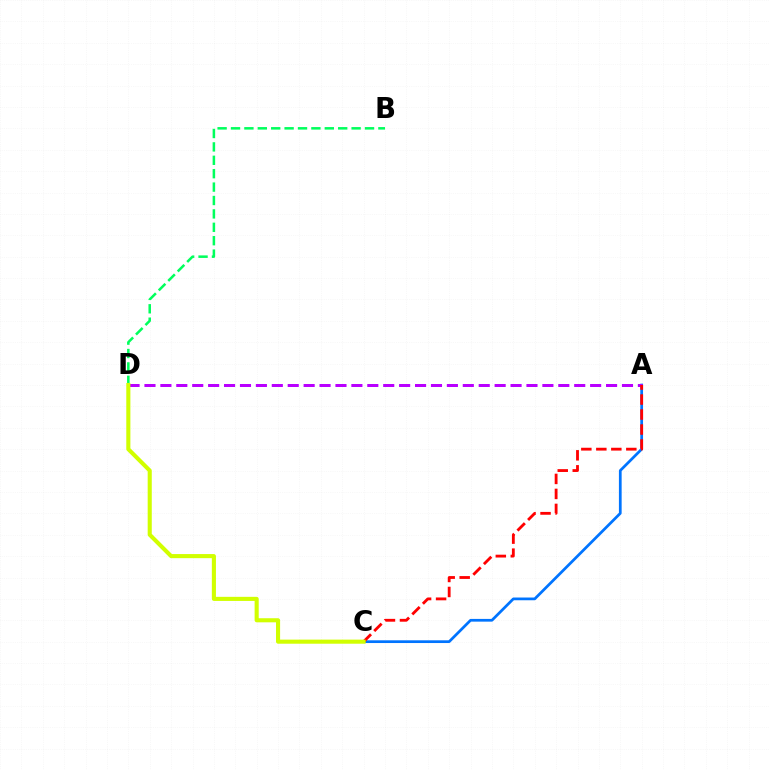{('A', 'C'): [{'color': '#0074ff', 'line_style': 'solid', 'thickness': 1.97}, {'color': '#ff0000', 'line_style': 'dashed', 'thickness': 2.04}], ('A', 'D'): [{'color': '#b900ff', 'line_style': 'dashed', 'thickness': 2.16}], ('B', 'D'): [{'color': '#00ff5c', 'line_style': 'dashed', 'thickness': 1.82}], ('C', 'D'): [{'color': '#d1ff00', 'line_style': 'solid', 'thickness': 2.95}]}